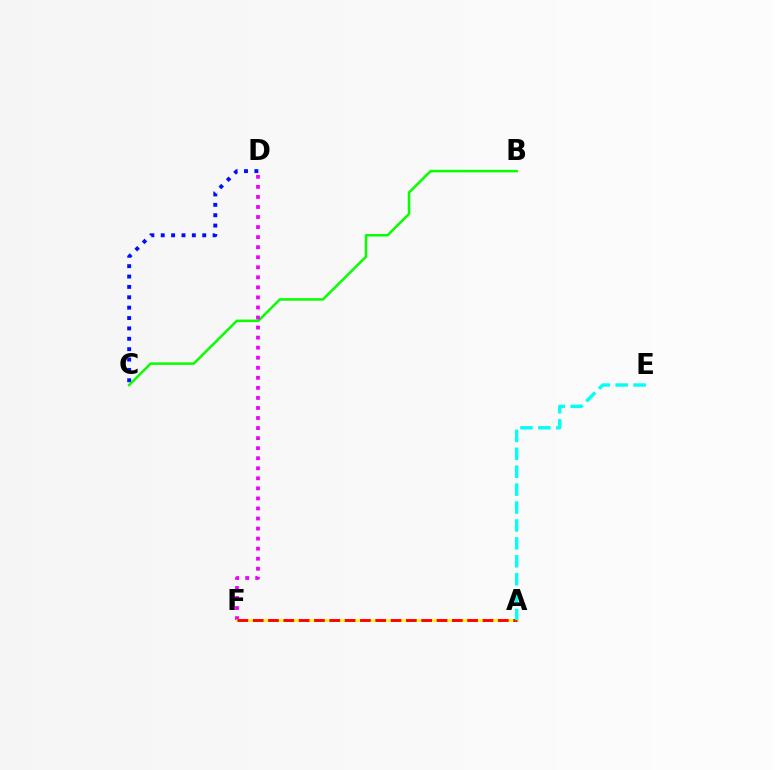{('C', 'D'): [{'color': '#0010ff', 'line_style': 'dotted', 'thickness': 2.82}], ('B', 'C'): [{'color': '#08ff00', 'line_style': 'solid', 'thickness': 1.81}], ('D', 'F'): [{'color': '#ee00ff', 'line_style': 'dotted', 'thickness': 2.73}], ('A', 'F'): [{'color': '#fcf500', 'line_style': 'solid', 'thickness': 1.85}, {'color': '#ff0000', 'line_style': 'dashed', 'thickness': 2.08}], ('A', 'E'): [{'color': '#00fff6', 'line_style': 'dashed', 'thickness': 2.43}]}